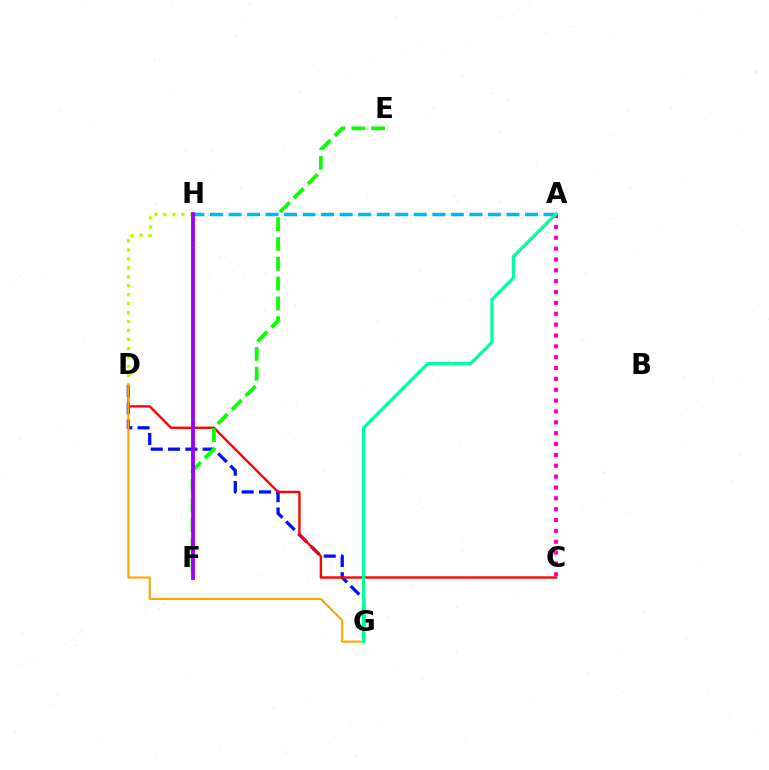{('D', 'G'): [{'color': '#0010ff', 'line_style': 'dashed', 'thickness': 2.35}, {'color': '#ffa500', 'line_style': 'solid', 'thickness': 1.53}], ('C', 'D'): [{'color': '#ff0000', 'line_style': 'solid', 'thickness': 1.7}], ('A', 'C'): [{'color': '#ff00bd', 'line_style': 'dotted', 'thickness': 2.95}], ('D', 'H'): [{'color': '#b3ff00', 'line_style': 'dotted', 'thickness': 2.44}], ('A', 'H'): [{'color': '#00b5ff', 'line_style': 'dashed', 'thickness': 2.52}], ('E', 'F'): [{'color': '#08ff00', 'line_style': 'dashed', 'thickness': 2.69}], ('A', 'G'): [{'color': '#00ff9d', 'line_style': 'solid', 'thickness': 2.33}], ('F', 'H'): [{'color': '#9b00ff', 'line_style': 'solid', 'thickness': 2.76}]}